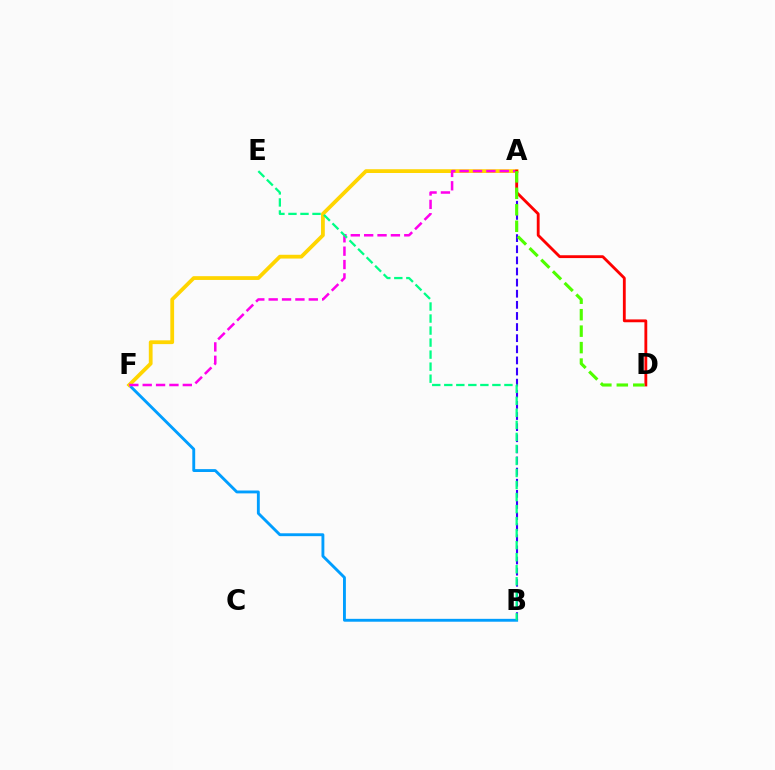{('B', 'F'): [{'color': '#009eff', 'line_style': 'solid', 'thickness': 2.07}], ('A', 'F'): [{'color': '#ffd500', 'line_style': 'solid', 'thickness': 2.72}, {'color': '#ff00ed', 'line_style': 'dashed', 'thickness': 1.82}], ('A', 'B'): [{'color': '#3700ff', 'line_style': 'dashed', 'thickness': 1.51}], ('A', 'D'): [{'color': '#ff0000', 'line_style': 'solid', 'thickness': 2.04}, {'color': '#4fff00', 'line_style': 'dashed', 'thickness': 2.24}], ('B', 'E'): [{'color': '#00ff86', 'line_style': 'dashed', 'thickness': 1.63}]}